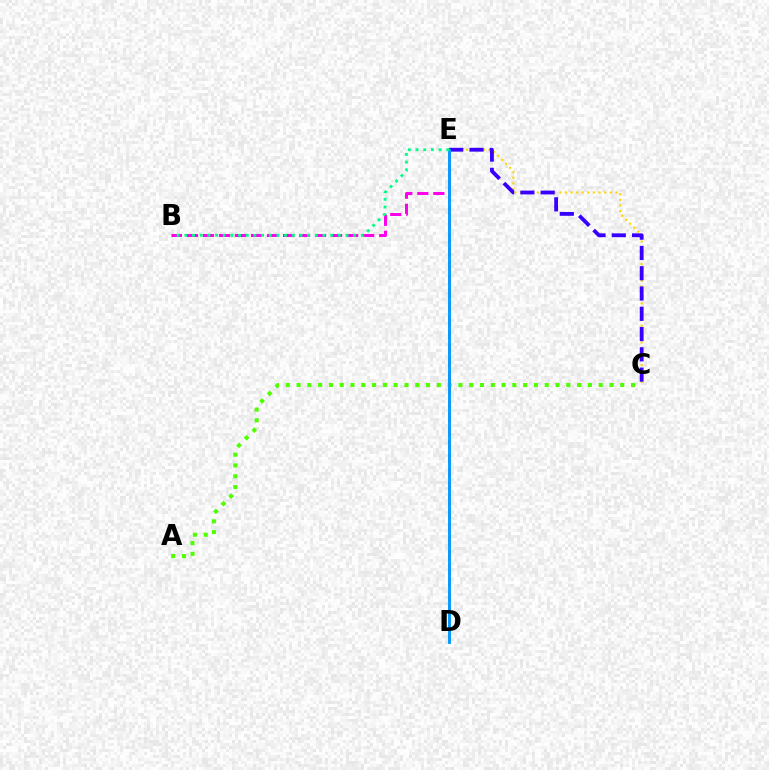{('C', 'E'): [{'color': '#ffd500', 'line_style': 'dotted', 'thickness': 1.52}, {'color': '#3700ff', 'line_style': 'dashed', 'thickness': 2.75}], ('D', 'E'): [{'color': '#ff0000', 'line_style': 'dashed', 'thickness': 1.87}, {'color': '#009eff', 'line_style': 'solid', 'thickness': 2.09}], ('A', 'C'): [{'color': '#4fff00', 'line_style': 'dotted', 'thickness': 2.93}], ('B', 'E'): [{'color': '#ff00ed', 'line_style': 'dashed', 'thickness': 2.18}, {'color': '#00ff86', 'line_style': 'dotted', 'thickness': 2.09}]}